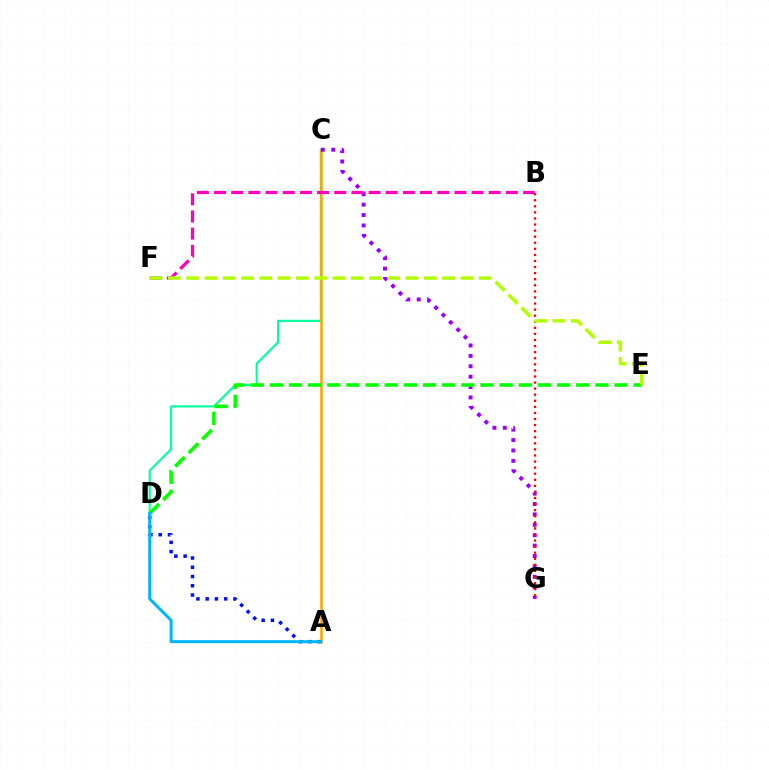{('A', 'D'): [{'color': '#0010ff', 'line_style': 'dotted', 'thickness': 2.52}, {'color': '#00b5ff', 'line_style': 'solid', 'thickness': 2.16}], ('C', 'D'): [{'color': '#00ff9d', 'line_style': 'solid', 'thickness': 1.52}], ('A', 'C'): [{'color': '#ffa500', 'line_style': 'solid', 'thickness': 1.85}], ('C', 'G'): [{'color': '#9b00ff', 'line_style': 'dotted', 'thickness': 2.83}], ('B', 'G'): [{'color': '#ff0000', 'line_style': 'dotted', 'thickness': 1.65}], ('D', 'E'): [{'color': '#08ff00', 'line_style': 'dashed', 'thickness': 2.6}], ('B', 'F'): [{'color': '#ff00bd', 'line_style': 'dashed', 'thickness': 2.33}], ('E', 'F'): [{'color': '#b3ff00', 'line_style': 'dashed', 'thickness': 2.48}]}